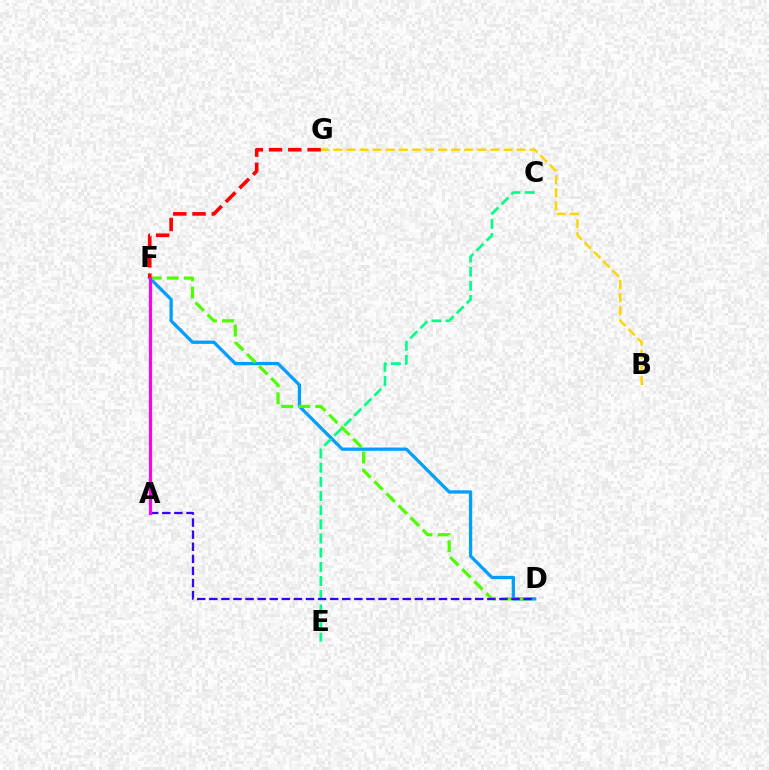{('D', 'F'): [{'color': '#009eff', 'line_style': 'solid', 'thickness': 2.36}, {'color': '#4fff00', 'line_style': 'dashed', 'thickness': 2.32}], ('B', 'G'): [{'color': '#ffd500', 'line_style': 'dashed', 'thickness': 1.78}], ('F', 'G'): [{'color': '#ff0000', 'line_style': 'dashed', 'thickness': 2.62}], ('C', 'E'): [{'color': '#00ff86', 'line_style': 'dashed', 'thickness': 1.92}], ('A', 'D'): [{'color': '#3700ff', 'line_style': 'dashed', 'thickness': 1.64}], ('A', 'F'): [{'color': '#ff00ed', 'line_style': 'solid', 'thickness': 2.27}]}